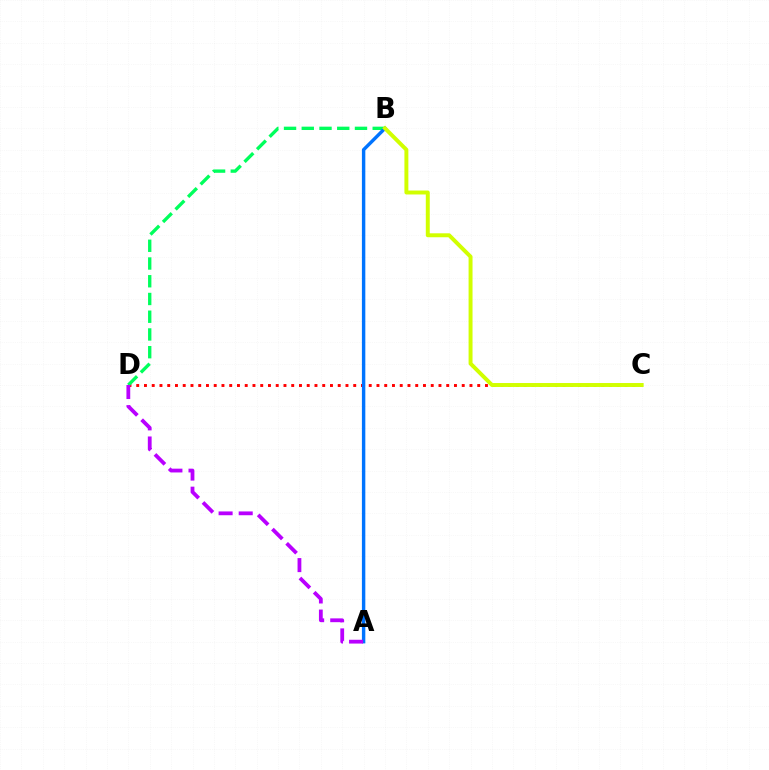{('C', 'D'): [{'color': '#ff0000', 'line_style': 'dotted', 'thickness': 2.11}], ('B', 'D'): [{'color': '#00ff5c', 'line_style': 'dashed', 'thickness': 2.41}], ('A', 'B'): [{'color': '#0074ff', 'line_style': 'solid', 'thickness': 2.46}], ('A', 'D'): [{'color': '#b900ff', 'line_style': 'dashed', 'thickness': 2.73}], ('B', 'C'): [{'color': '#d1ff00', 'line_style': 'solid', 'thickness': 2.84}]}